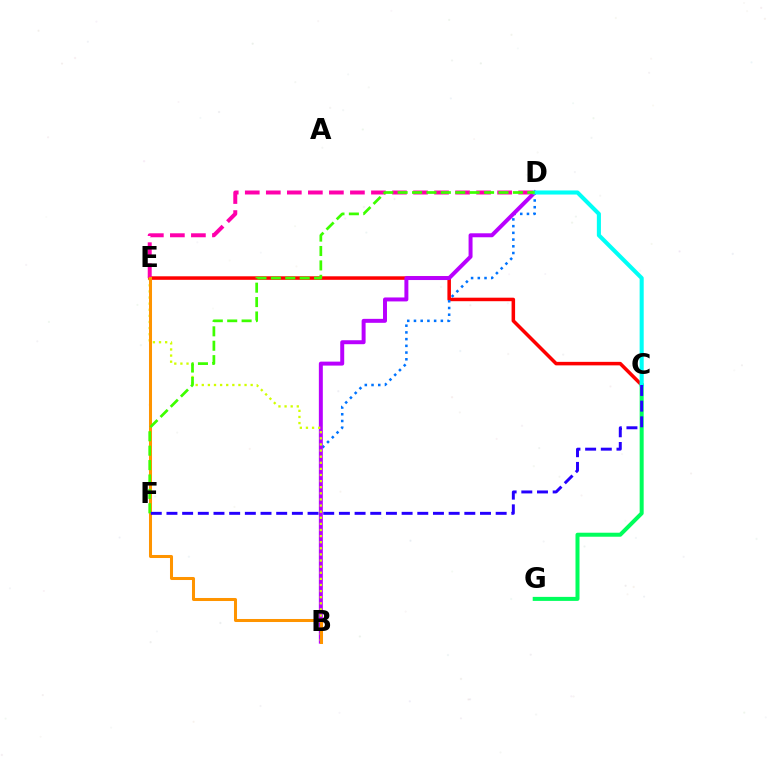{('C', 'E'): [{'color': '#ff0000', 'line_style': 'solid', 'thickness': 2.53}], ('B', 'D'): [{'color': '#0074ff', 'line_style': 'dotted', 'thickness': 1.83}, {'color': '#b900ff', 'line_style': 'solid', 'thickness': 2.86}], ('D', 'E'): [{'color': '#ff00ac', 'line_style': 'dashed', 'thickness': 2.86}], ('C', 'G'): [{'color': '#00ff5c', 'line_style': 'solid', 'thickness': 2.89}], ('B', 'E'): [{'color': '#d1ff00', 'line_style': 'dotted', 'thickness': 1.66}, {'color': '#ff9400', 'line_style': 'solid', 'thickness': 2.18}], ('C', 'D'): [{'color': '#00fff6', 'line_style': 'solid', 'thickness': 2.94}], ('D', 'F'): [{'color': '#3dff00', 'line_style': 'dashed', 'thickness': 1.96}], ('C', 'F'): [{'color': '#2500ff', 'line_style': 'dashed', 'thickness': 2.13}]}